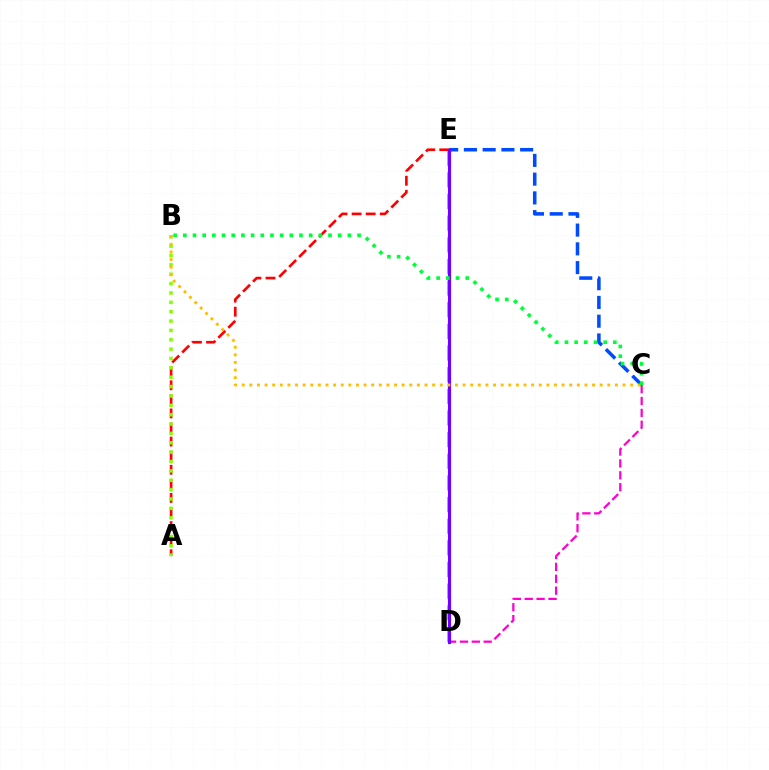{('D', 'E'): [{'color': '#00fff6', 'line_style': 'dashed', 'thickness': 2.94}, {'color': '#7200ff', 'line_style': 'solid', 'thickness': 2.26}], ('C', 'D'): [{'color': '#ff00cf', 'line_style': 'dashed', 'thickness': 1.61}], ('A', 'E'): [{'color': '#ff0000', 'line_style': 'dashed', 'thickness': 1.91}], ('C', 'E'): [{'color': '#004bff', 'line_style': 'dashed', 'thickness': 2.55}], ('A', 'B'): [{'color': '#84ff00', 'line_style': 'dotted', 'thickness': 2.54}], ('B', 'C'): [{'color': '#ffbd00', 'line_style': 'dotted', 'thickness': 2.07}, {'color': '#00ff39', 'line_style': 'dotted', 'thickness': 2.63}]}